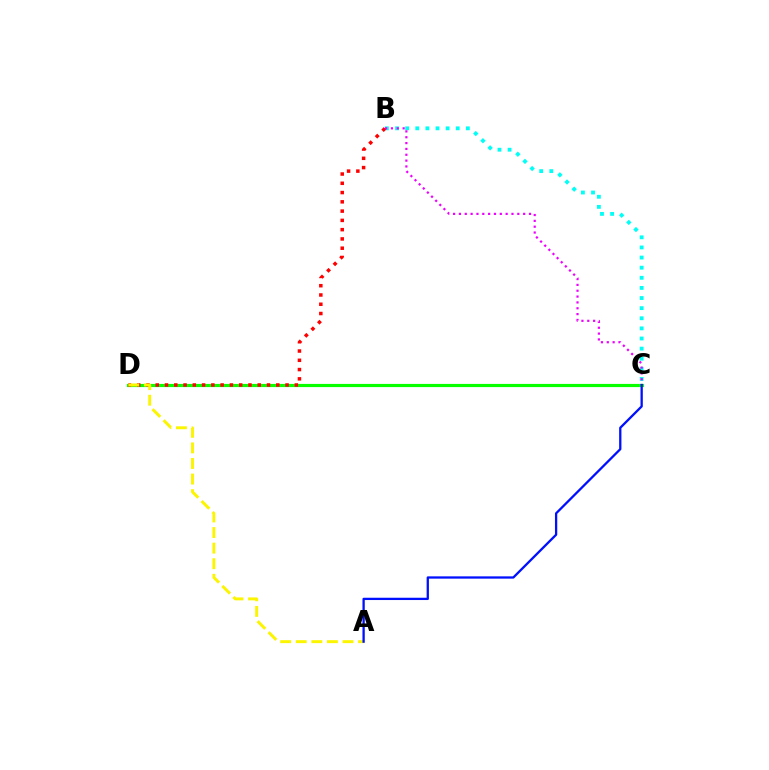{('B', 'C'): [{'color': '#00fff6', 'line_style': 'dotted', 'thickness': 2.75}, {'color': '#ee00ff', 'line_style': 'dotted', 'thickness': 1.59}], ('C', 'D'): [{'color': '#08ff00', 'line_style': 'solid', 'thickness': 2.28}], ('B', 'D'): [{'color': '#ff0000', 'line_style': 'dotted', 'thickness': 2.52}], ('A', 'D'): [{'color': '#fcf500', 'line_style': 'dashed', 'thickness': 2.12}], ('A', 'C'): [{'color': '#0010ff', 'line_style': 'solid', 'thickness': 1.65}]}